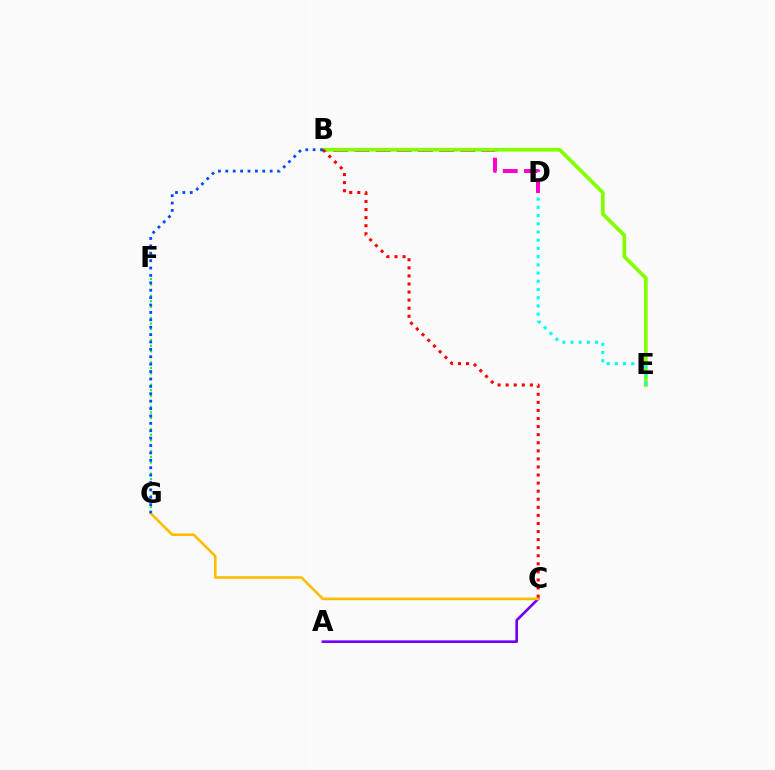{('F', 'G'): [{'color': '#00ff39', 'line_style': 'dotted', 'thickness': 1.51}], ('B', 'D'): [{'color': '#ff00cf', 'line_style': 'dashed', 'thickness': 2.88}], ('A', 'C'): [{'color': '#7200ff', 'line_style': 'solid', 'thickness': 1.91}], ('C', 'G'): [{'color': '#ffbd00', 'line_style': 'solid', 'thickness': 1.89}], ('B', 'E'): [{'color': '#84ff00', 'line_style': 'solid', 'thickness': 2.69}], ('B', 'C'): [{'color': '#ff0000', 'line_style': 'dotted', 'thickness': 2.19}], ('B', 'G'): [{'color': '#004bff', 'line_style': 'dotted', 'thickness': 2.01}], ('D', 'E'): [{'color': '#00fff6', 'line_style': 'dotted', 'thickness': 2.23}]}